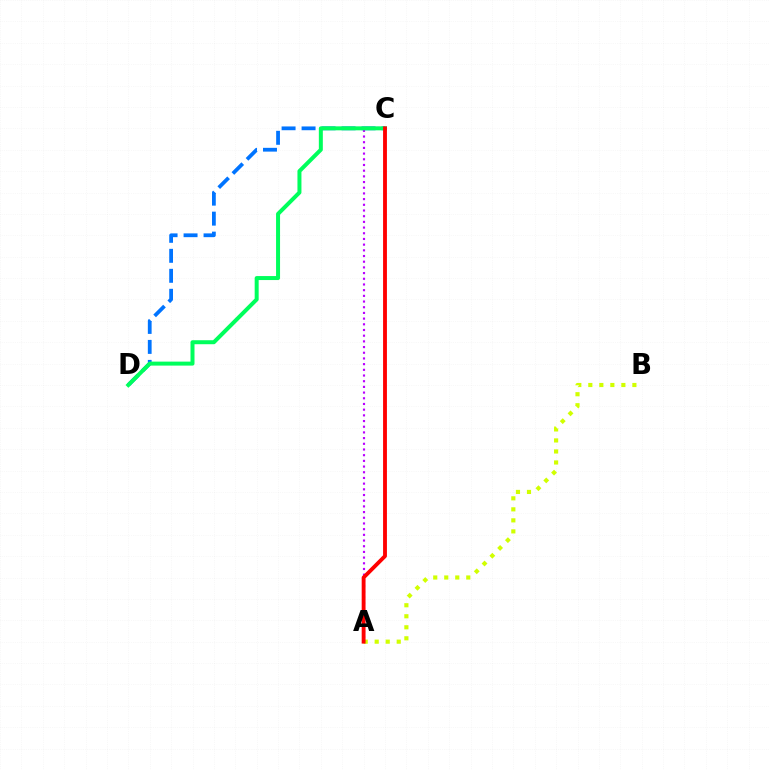{('C', 'D'): [{'color': '#0074ff', 'line_style': 'dashed', 'thickness': 2.72}, {'color': '#00ff5c', 'line_style': 'solid', 'thickness': 2.87}], ('A', 'C'): [{'color': '#b900ff', 'line_style': 'dotted', 'thickness': 1.55}, {'color': '#ff0000', 'line_style': 'solid', 'thickness': 2.78}], ('A', 'B'): [{'color': '#d1ff00', 'line_style': 'dotted', 'thickness': 2.99}]}